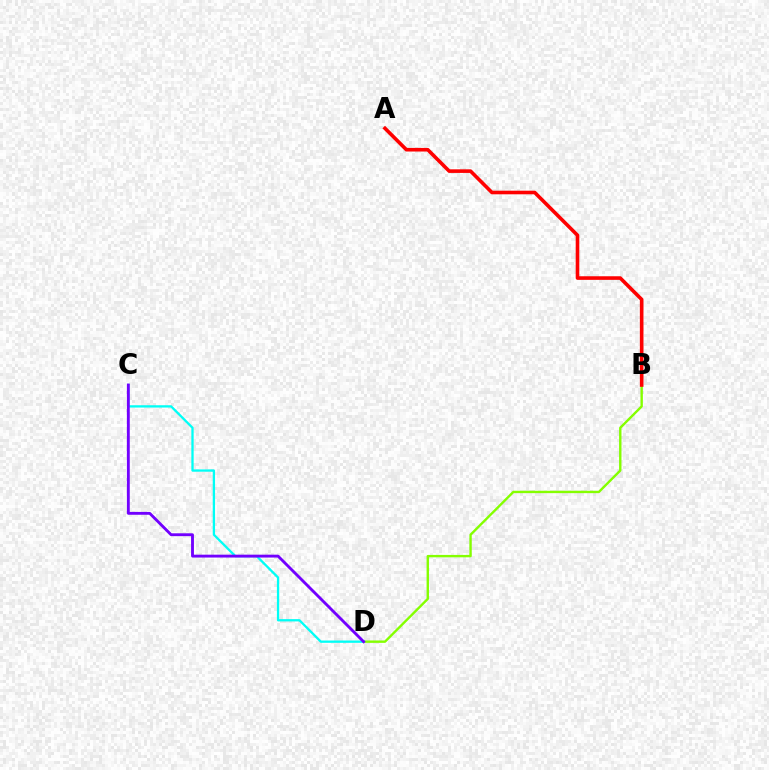{('B', 'D'): [{'color': '#84ff00', 'line_style': 'solid', 'thickness': 1.72}], ('A', 'B'): [{'color': '#ff0000', 'line_style': 'solid', 'thickness': 2.6}], ('C', 'D'): [{'color': '#00fff6', 'line_style': 'solid', 'thickness': 1.66}, {'color': '#7200ff', 'line_style': 'solid', 'thickness': 2.06}]}